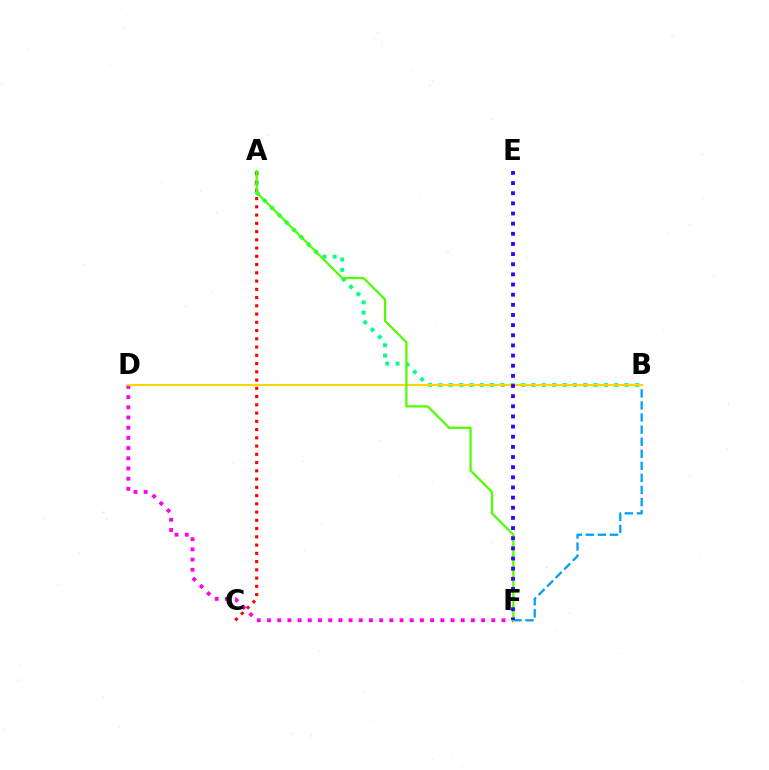{('A', 'B'): [{'color': '#00ff86', 'line_style': 'dotted', 'thickness': 2.81}], ('B', 'F'): [{'color': '#009eff', 'line_style': 'dashed', 'thickness': 1.64}], ('A', 'C'): [{'color': '#ff0000', 'line_style': 'dotted', 'thickness': 2.24}], ('D', 'F'): [{'color': '#ff00ed', 'line_style': 'dotted', 'thickness': 2.77}], ('B', 'D'): [{'color': '#ffd500', 'line_style': 'solid', 'thickness': 1.5}], ('A', 'F'): [{'color': '#4fff00', 'line_style': 'solid', 'thickness': 1.61}], ('E', 'F'): [{'color': '#3700ff', 'line_style': 'dotted', 'thickness': 2.76}]}